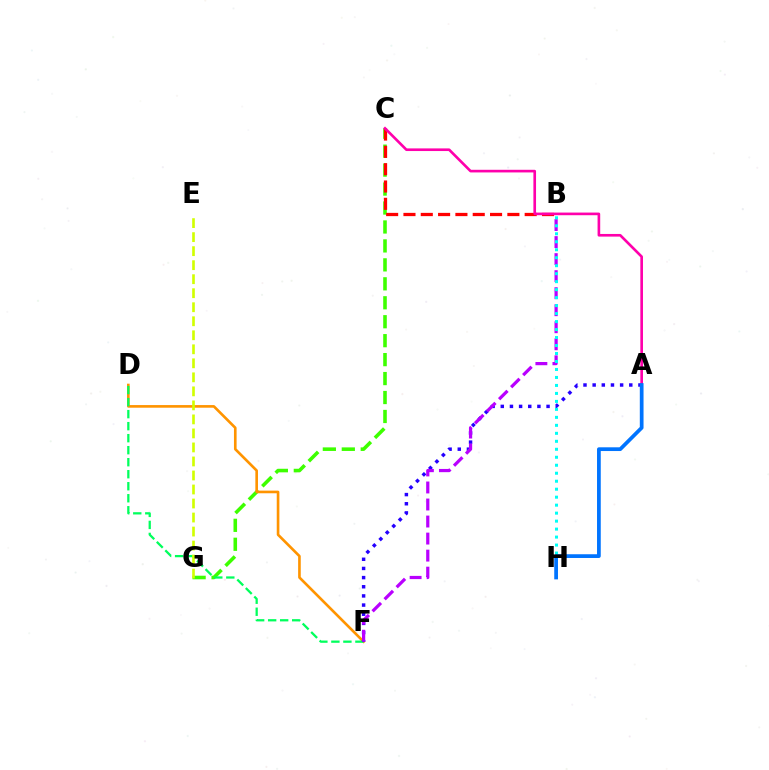{('C', 'G'): [{'color': '#3dff00', 'line_style': 'dashed', 'thickness': 2.57}], ('D', 'F'): [{'color': '#ff9400', 'line_style': 'solid', 'thickness': 1.9}, {'color': '#00ff5c', 'line_style': 'dashed', 'thickness': 1.63}], ('A', 'F'): [{'color': '#2500ff', 'line_style': 'dotted', 'thickness': 2.49}], ('B', 'C'): [{'color': '#ff0000', 'line_style': 'dashed', 'thickness': 2.35}], ('B', 'F'): [{'color': '#b900ff', 'line_style': 'dashed', 'thickness': 2.31}], ('A', 'C'): [{'color': '#ff00ac', 'line_style': 'solid', 'thickness': 1.9}], ('E', 'G'): [{'color': '#d1ff00', 'line_style': 'dashed', 'thickness': 1.9}], ('B', 'H'): [{'color': '#00fff6', 'line_style': 'dotted', 'thickness': 2.17}], ('A', 'H'): [{'color': '#0074ff', 'line_style': 'solid', 'thickness': 2.69}]}